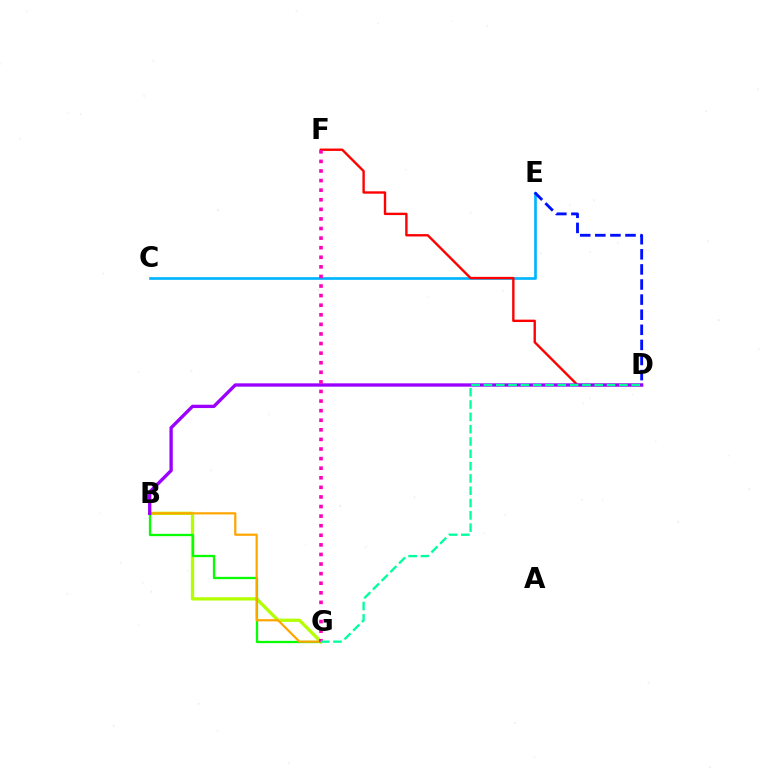{('B', 'G'): [{'color': '#b3ff00', 'line_style': 'solid', 'thickness': 2.35}, {'color': '#08ff00', 'line_style': 'solid', 'thickness': 1.65}, {'color': '#ffa500', 'line_style': 'solid', 'thickness': 1.59}], ('C', 'E'): [{'color': '#00b5ff', 'line_style': 'solid', 'thickness': 1.93}], ('D', 'F'): [{'color': '#ff0000', 'line_style': 'solid', 'thickness': 1.71}], ('B', 'D'): [{'color': '#9b00ff', 'line_style': 'solid', 'thickness': 2.4}], ('D', 'E'): [{'color': '#0010ff', 'line_style': 'dashed', 'thickness': 2.05}], ('F', 'G'): [{'color': '#ff00bd', 'line_style': 'dotted', 'thickness': 2.6}], ('D', 'G'): [{'color': '#00ff9d', 'line_style': 'dashed', 'thickness': 1.67}]}